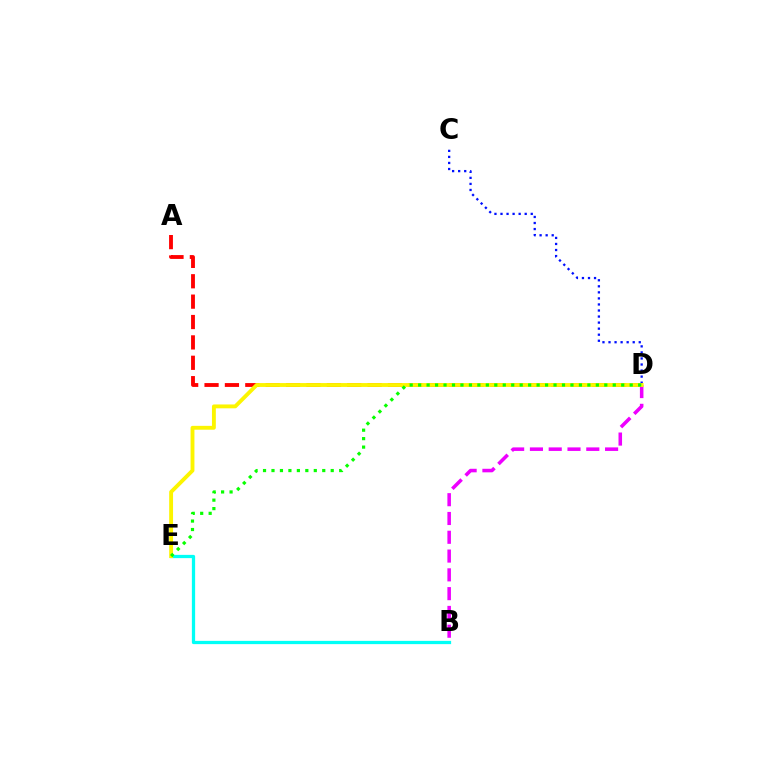{('A', 'D'): [{'color': '#ff0000', 'line_style': 'dashed', 'thickness': 2.77}], ('B', 'E'): [{'color': '#00fff6', 'line_style': 'solid', 'thickness': 2.35}], ('B', 'D'): [{'color': '#ee00ff', 'line_style': 'dashed', 'thickness': 2.55}], ('C', 'D'): [{'color': '#0010ff', 'line_style': 'dotted', 'thickness': 1.64}], ('D', 'E'): [{'color': '#fcf500', 'line_style': 'solid', 'thickness': 2.78}, {'color': '#08ff00', 'line_style': 'dotted', 'thickness': 2.3}]}